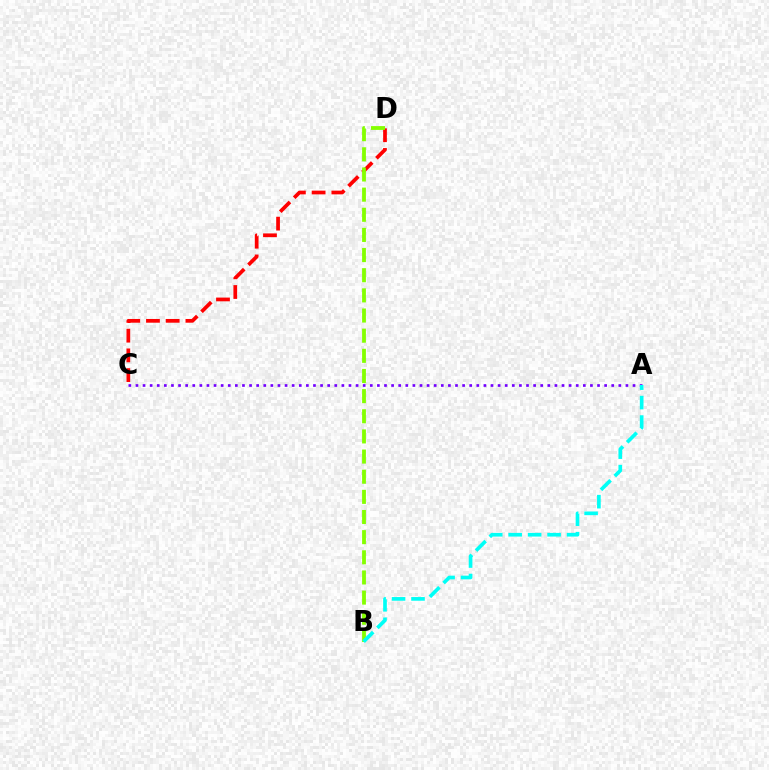{('C', 'D'): [{'color': '#ff0000', 'line_style': 'dashed', 'thickness': 2.68}], ('B', 'D'): [{'color': '#84ff00', 'line_style': 'dashed', 'thickness': 2.74}], ('A', 'C'): [{'color': '#7200ff', 'line_style': 'dotted', 'thickness': 1.93}], ('A', 'B'): [{'color': '#00fff6', 'line_style': 'dashed', 'thickness': 2.64}]}